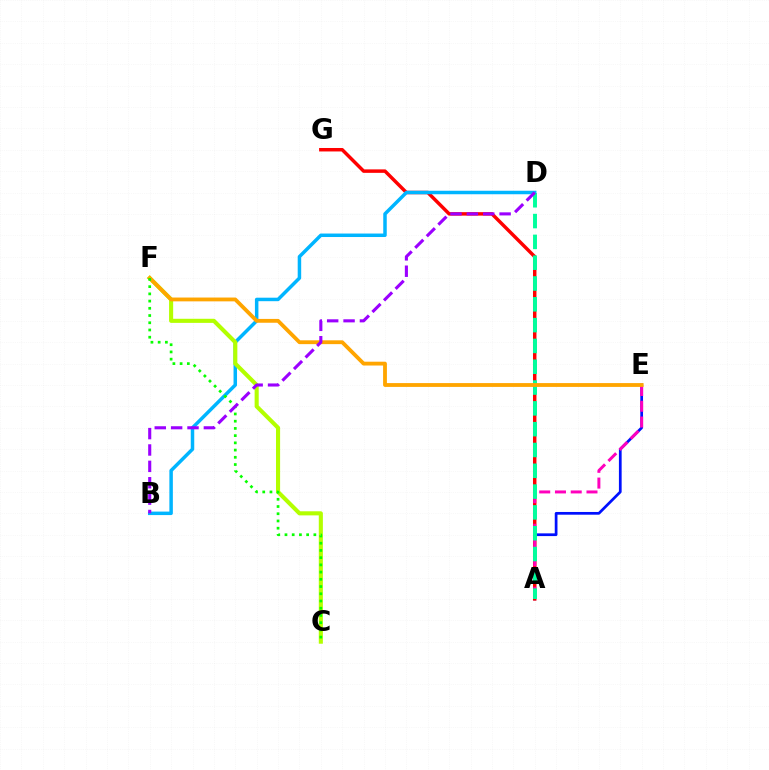{('A', 'E'): [{'color': '#0010ff', 'line_style': 'solid', 'thickness': 1.96}, {'color': '#ff00bd', 'line_style': 'dashed', 'thickness': 2.14}], ('A', 'G'): [{'color': '#ff0000', 'line_style': 'solid', 'thickness': 2.5}], ('B', 'D'): [{'color': '#00b5ff', 'line_style': 'solid', 'thickness': 2.51}, {'color': '#9b00ff', 'line_style': 'dashed', 'thickness': 2.22}], ('A', 'D'): [{'color': '#00ff9d', 'line_style': 'dashed', 'thickness': 2.83}], ('C', 'F'): [{'color': '#b3ff00', 'line_style': 'solid', 'thickness': 2.95}, {'color': '#08ff00', 'line_style': 'dotted', 'thickness': 1.96}], ('E', 'F'): [{'color': '#ffa500', 'line_style': 'solid', 'thickness': 2.75}]}